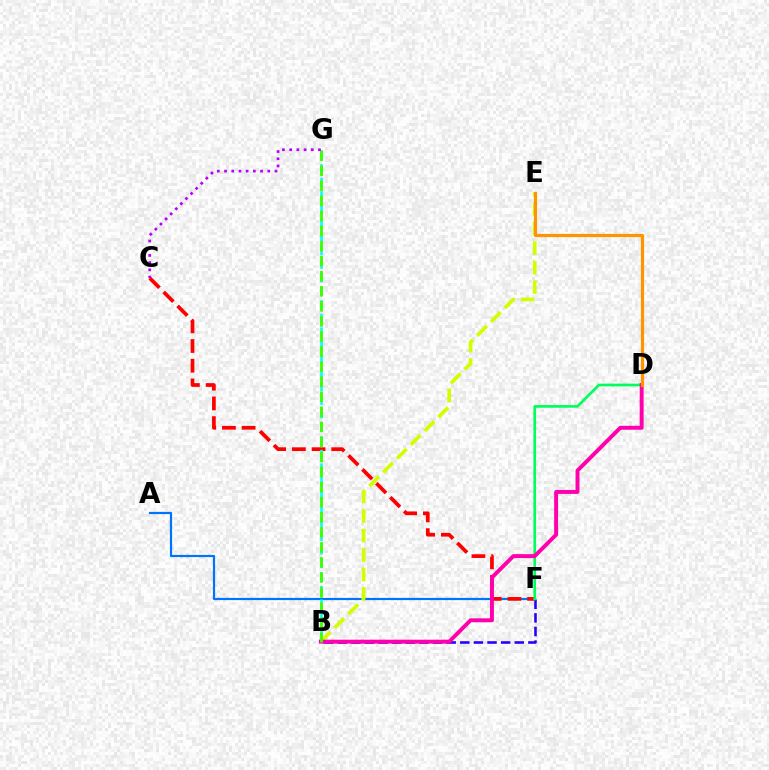{('A', 'F'): [{'color': '#0074ff', 'line_style': 'solid', 'thickness': 1.59}], ('B', 'F'): [{'color': '#2500ff', 'line_style': 'dashed', 'thickness': 1.85}], ('C', 'F'): [{'color': '#ff0000', 'line_style': 'dashed', 'thickness': 2.68}], ('B', 'G'): [{'color': '#00fff6', 'line_style': 'dashed', 'thickness': 1.85}, {'color': '#3dff00', 'line_style': 'dashed', 'thickness': 2.05}], ('B', 'E'): [{'color': '#d1ff00', 'line_style': 'dashed', 'thickness': 2.65}], ('D', 'F'): [{'color': '#00ff5c', 'line_style': 'solid', 'thickness': 1.94}], ('B', 'D'): [{'color': '#ff00ac', 'line_style': 'solid', 'thickness': 2.83}], ('C', 'G'): [{'color': '#b900ff', 'line_style': 'dotted', 'thickness': 1.96}], ('D', 'E'): [{'color': '#ff9400', 'line_style': 'solid', 'thickness': 2.31}]}